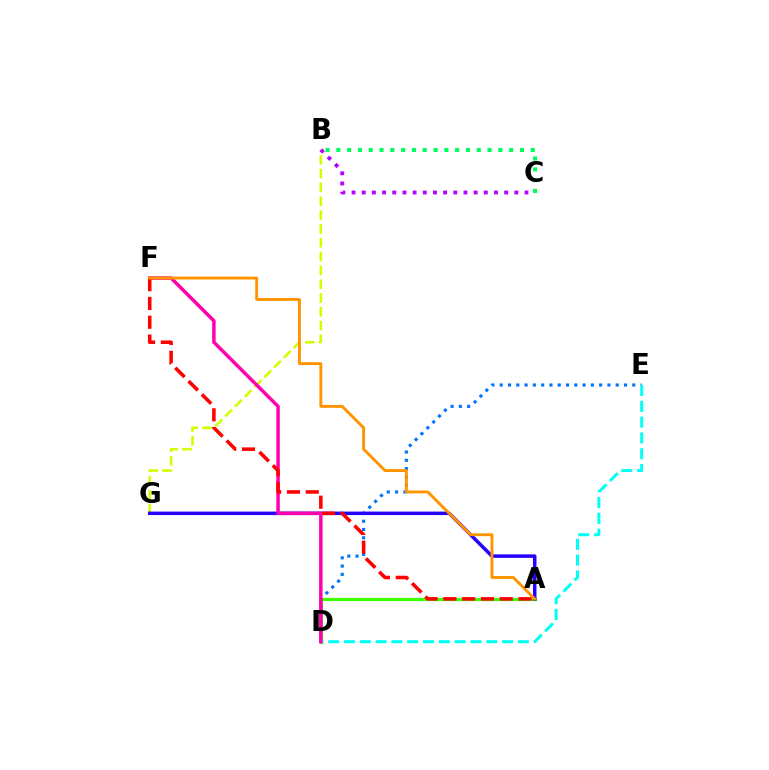{('A', 'D'): [{'color': '#3dff00', 'line_style': 'solid', 'thickness': 2.3}], ('D', 'E'): [{'color': '#0074ff', 'line_style': 'dotted', 'thickness': 2.25}, {'color': '#00fff6', 'line_style': 'dashed', 'thickness': 2.15}], ('B', 'G'): [{'color': '#d1ff00', 'line_style': 'dashed', 'thickness': 1.88}], ('B', 'C'): [{'color': '#00ff5c', 'line_style': 'dotted', 'thickness': 2.93}, {'color': '#b900ff', 'line_style': 'dotted', 'thickness': 2.76}], ('A', 'G'): [{'color': '#2500ff', 'line_style': 'solid', 'thickness': 2.52}], ('D', 'F'): [{'color': '#ff00ac', 'line_style': 'solid', 'thickness': 2.5}], ('A', 'F'): [{'color': '#ff0000', 'line_style': 'dashed', 'thickness': 2.56}, {'color': '#ff9400', 'line_style': 'solid', 'thickness': 2.09}]}